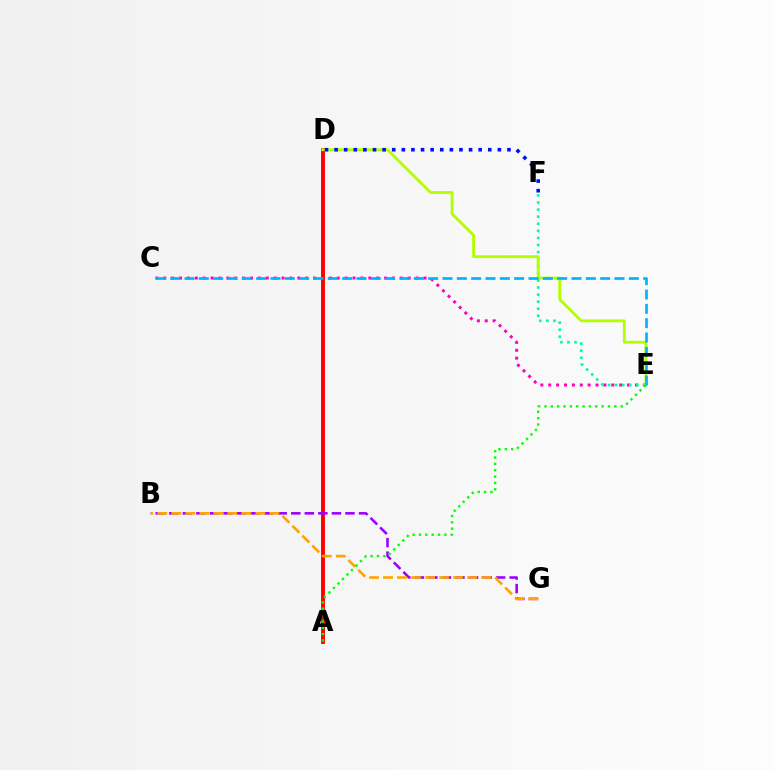{('C', 'E'): [{'color': '#ff00bd', 'line_style': 'dotted', 'thickness': 2.14}, {'color': '#00b5ff', 'line_style': 'dashed', 'thickness': 1.95}], ('A', 'D'): [{'color': '#ff0000', 'line_style': 'solid', 'thickness': 2.81}], ('E', 'F'): [{'color': '#00ff9d', 'line_style': 'dotted', 'thickness': 1.92}], ('B', 'G'): [{'color': '#9b00ff', 'line_style': 'dashed', 'thickness': 1.84}, {'color': '#ffa500', 'line_style': 'dashed', 'thickness': 1.9}], ('D', 'E'): [{'color': '#b3ff00', 'line_style': 'solid', 'thickness': 2.04}], ('D', 'F'): [{'color': '#0010ff', 'line_style': 'dotted', 'thickness': 2.61}], ('A', 'E'): [{'color': '#08ff00', 'line_style': 'dotted', 'thickness': 1.73}]}